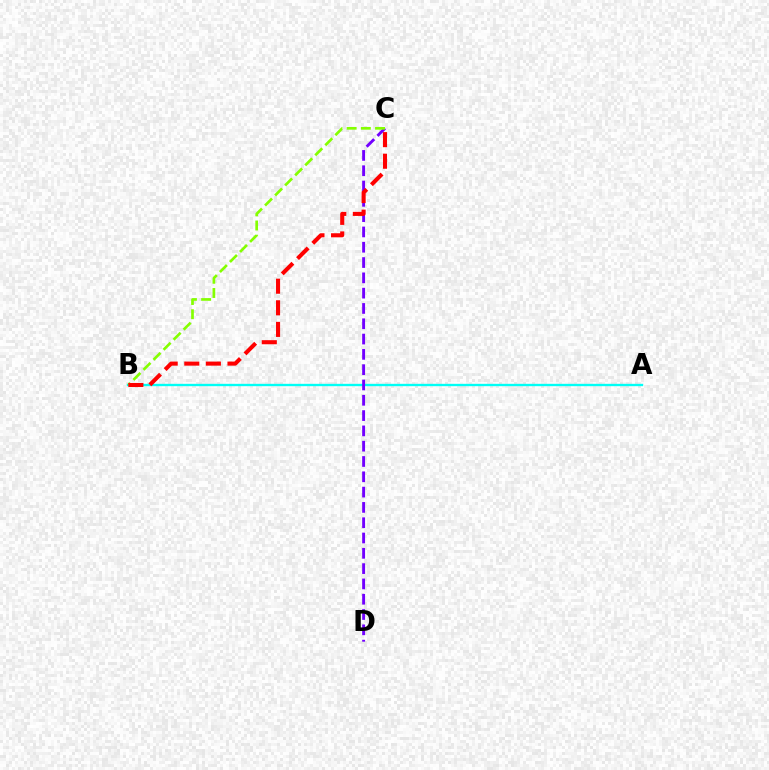{('A', 'B'): [{'color': '#00fff6', 'line_style': 'solid', 'thickness': 1.69}], ('C', 'D'): [{'color': '#7200ff', 'line_style': 'dashed', 'thickness': 2.08}], ('B', 'C'): [{'color': '#84ff00', 'line_style': 'dashed', 'thickness': 1.93}, {'color': '#ff0000', 'line_style': 'dashed', 'thickness': 2.93}]}